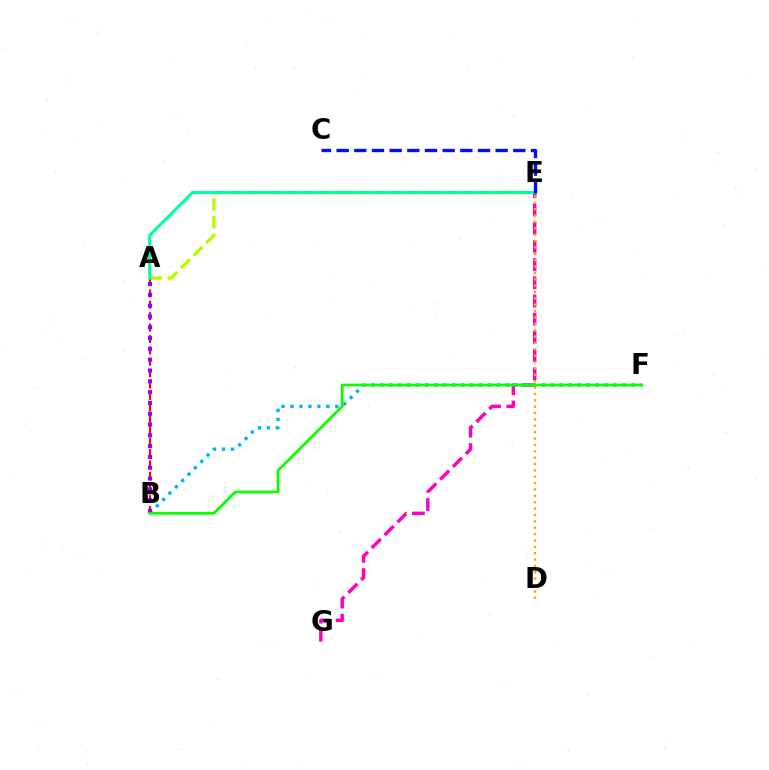{('A', 'E'): [{'color': '#b3ff00', 'line_style': 'dashed', 'thickness': 2.41}, {'color': '#00ff9d', 'line_style': 'solid', 'thickness': 2.23}], ('E', 'G'): [{'color': '#ff00bd', 'line_style': 'dashed', 'thickness': 2.47}], ('A', 'B'): [{'color': '#ff0000', 'line_style': 'dashed', 'thickness': 1.55}, {'color': '#9b00ff', 'line_style': 'dotted', 'thickness': 2.94}], ('B', 'F'): [{'color': '#00b5ff', 'line_style': 'dotted', 'thickness': 2.44}, {'color': '#08ff00', 'line_style': 'solid', 'thickness': 1.97}], ('C', 'E'): [{'color': '#0010ff', 'line_style': 'dashed', 'thickness': 2.4}], ('D', 'E'): [{'color': '#ffa500', 'line_style': 'dotted', 'thickness': 1.73}]}